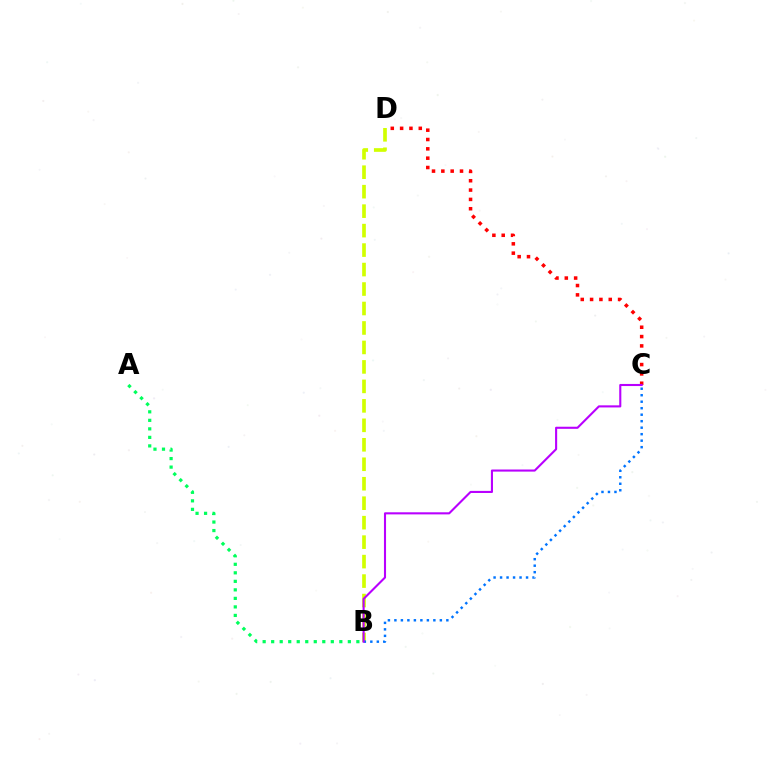{('A', 'B'): [{'color': '#00ff5c', 'line_style': 'dotted', 'thickness': 2.31}], ('B', 'D'): [{'color': '#d1ff00', 'line_style': 'dashed', 'thickness': 2.65}], ('C', 'D'): [{'color': '#ff0000', 'line_style': 'dotted', 'thickness': 2.54}], ('B', 'C'): [{'color': '#0074ff', 'line_style': 'dotted', 'thickness': 1.76}, {'color': '#b900ff', 'line_style': 'solid', 'thickness': 1.51}]}